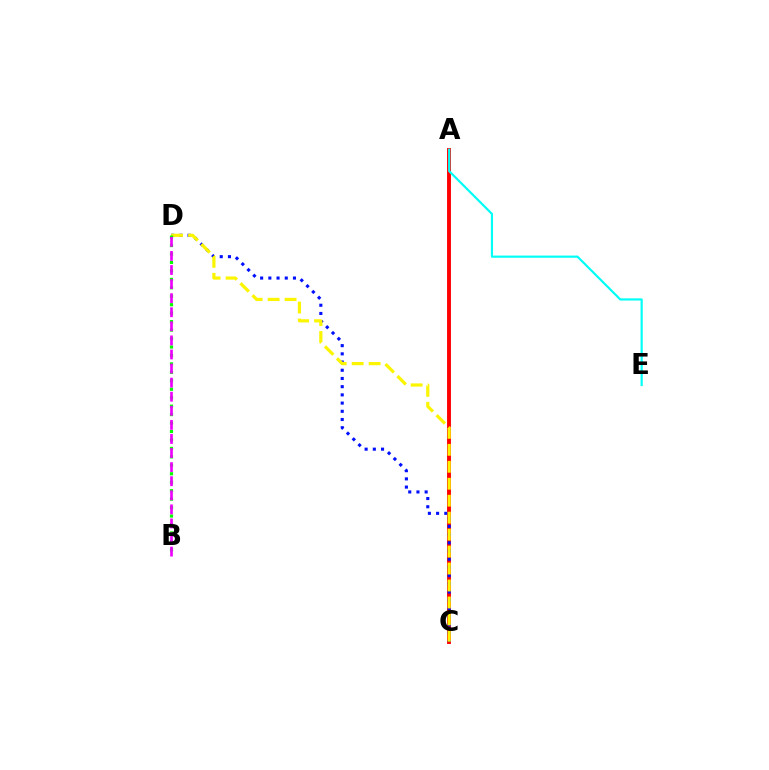{('A', 'C'): [{'color': '#ff0000', 'line_style': 'solid', 'thickness': 2.8}], ('A', 'E'): [{'color': '#00fff6', 'line_style': 'solid', 'thickness': 1.57}], ('C', 'D'): [{'color': '#0010ff', 'line_style': 'dotted', 'thickness': 2.23}, {'color': '#fcf500', 'line_style': 'dashed', 'thickness': 2.3}], ('B', 'D'): [{'color': '#08ff00', 'line_style': 'dotted', 'thickness': 2.3}, {'color': '#ee00ff', 'line_style': 'dashed', 'thickness': 1.91}]}